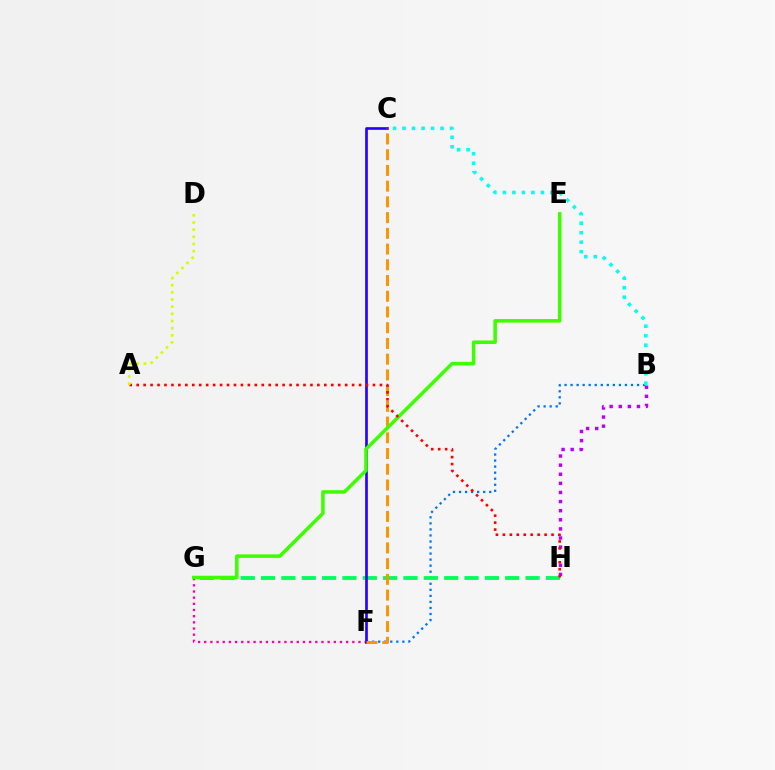{('B', 'H'): [{'color': '#b900ff', 'line_style': 'dotted', 'thickness': 2.47}], ('F', 'G'): [{'color': '#ff00ac', 'line_style': 'dotted', 'thickness': 1.68}], ('B', 'F'): [{'color': '#0074ff', 'line_style': 'dotted', 'thickness': 1.64}], ('G', 'H'): [{'color': '#00ff5c', 'line_style': 'dashed', 'thickness': 2.76}], ('C', 'F'): [{'color': '#2500ff', 'line_style': 'solid', 'thickness': 1.91}, {'color': '#ff9400', 'line_style': 'dashed', 'thickness': 2.14}], ('B', 'C'): [{'color': '#00fff6', 'line_style': 'dotted', 'thickness': 2.58}], ('E', 'G'): [{'color': '#3dff00', 'line_style': 'solid', 'thickness': 2.55}], ('A', 'H'): [{'color': '#ff0000', 'line_style': 'dotted', 'thickness': 1.89}], ('A', 'D'): [{'color': '#d1ff00', 'line_style': 'dotted', 'thickness': 1.95}]}